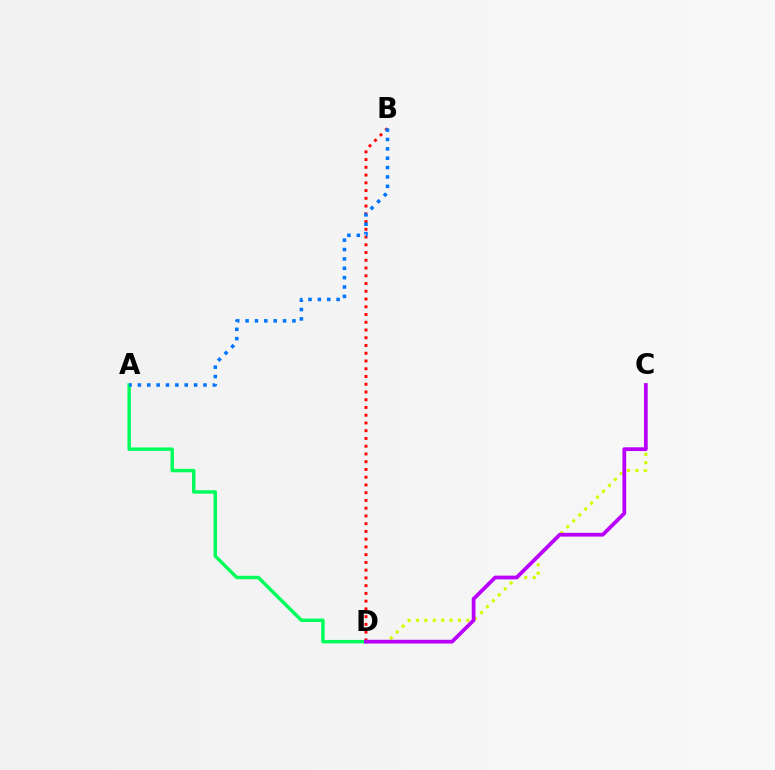{('C', 'D'): [{'color': '#d1ff00', 'line_style': 'dotted', 'thickness': 2.28}, {'color': '#b900ff', 'line_style': 'solid', 'thickness': 2.7}], ('A', 'D'): [{'color': '#00ff5c', 'line_style': 'solid', 'thickness': 2.48}], ('B', 'D'): [{'color': '#ff0000', 'line_style': 'dotted', 'thickness': 2.1}], ('A', 'B'): [{'color': '#0074ff', 'line_style': 'dotted', 'thickness': 2.55}]}